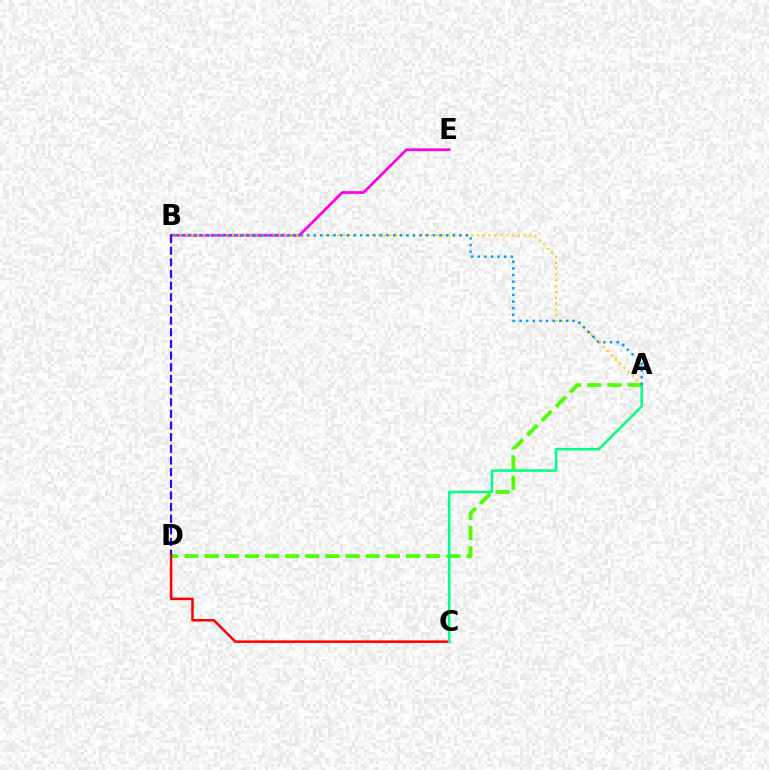{('B', 'E'): [{'color': '#ff00ed', 'line_style': 'solid', 'thickness': 1.97}], ('A', 'B'): [{'color': '#ffd500', 'line_style': 'dotted', 'thickness': 1.58}, {'color': '#009eff', 'line_style': 'dotted', 'thickness': 1.8}], ('A', 'D'): [{'color': '#4fff00', 'line_style': 'dashed', 'thickness': 2.74}], ('B', 'D'): [{'color': '#3700ff', 'line_style': 'dashed', 'thickness': 1.58}], ('C', 'D'): [{'color': '#ff0000', 'line_style': 'solid', 'thickness': 1.82}], ('A', 'C'): [{'color': '#00ff86', 'line_style': 'solid', 'thickness': 1.83}]}